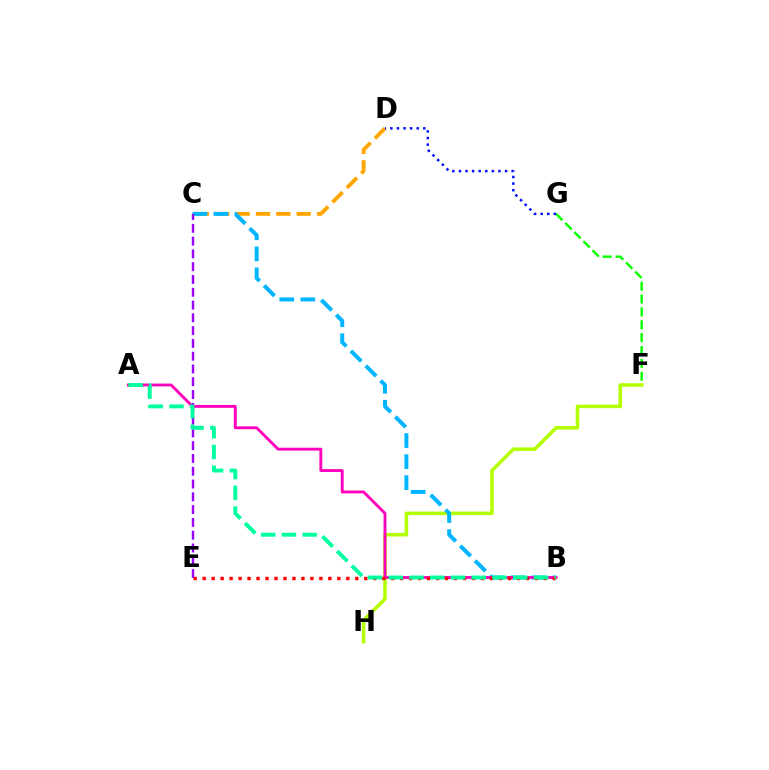{('F', 'G'): [{'color': '#08ff00', 'line_style': 'dashed', 'thickness': 1.75}], ('F', 'H'): [{'color': '#b3ff00', 'line_style': 'solid', 'thickness': 2.55}], ('C', 'D'): [{'color': '#ffa500', 'line_style': 'dashed', 'thickness': 2.77}], ('B', 'C'): [{'color': '#00b5ff', 'line_style': 'dashed', 'thickness': 2.86}], ('A', 'B'): [{'color': '#ff00bd', 'line_style': 'solid', 'thickness': 2.07}, {'color': '#00ff9d', 'line_style': 'dashed', 'thickness': 2.82}], ('D', 'G'): [{'color': '#0010ff', 'line_style': 'dotted', 'thickness': 1.79}], ('B', 'E'): [{'color': '#ff0000', 'line_style': 'dotted', 'thickness': 2.44}], ('C', 'E'): [{'color': '#9b00ff', 'line_style': 'dashed', 'thickness': 1.74}]}